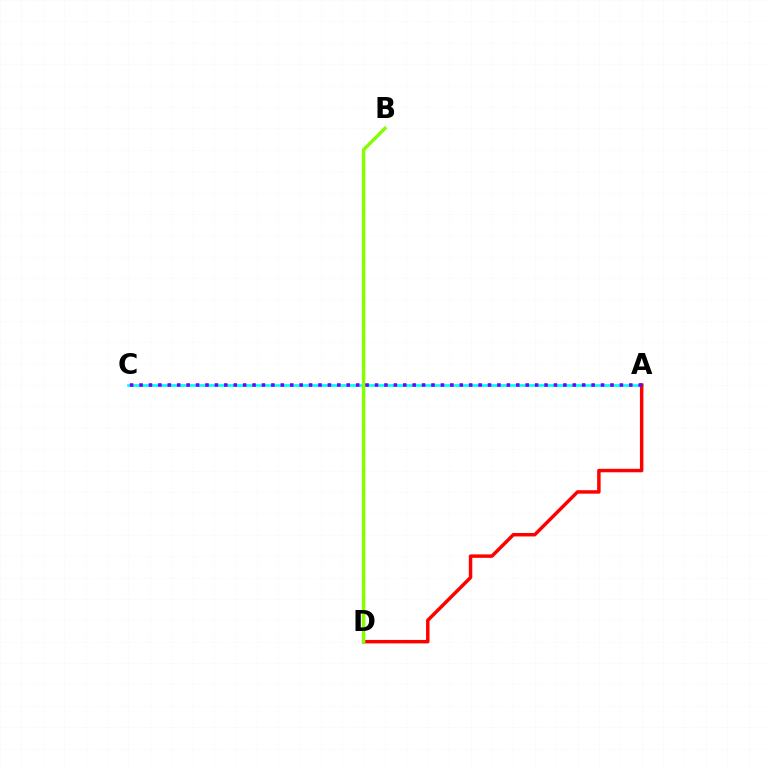{('A', 'C'): [{'color': '#00fff6', 'line_style': 'solid', 'thickness': 1.92}, {'color': '#7200ff', 'line_style': 'dotted', 'thickness': 2.56}], ('A', 'D'): [{'color': '#ff0000', 'line_style': 'solid', 'thickness': 2.49}], ('B', 'D'): [{'color': '#84ff00', 'line_style': 'solid', 'thickness': 2.47}]}